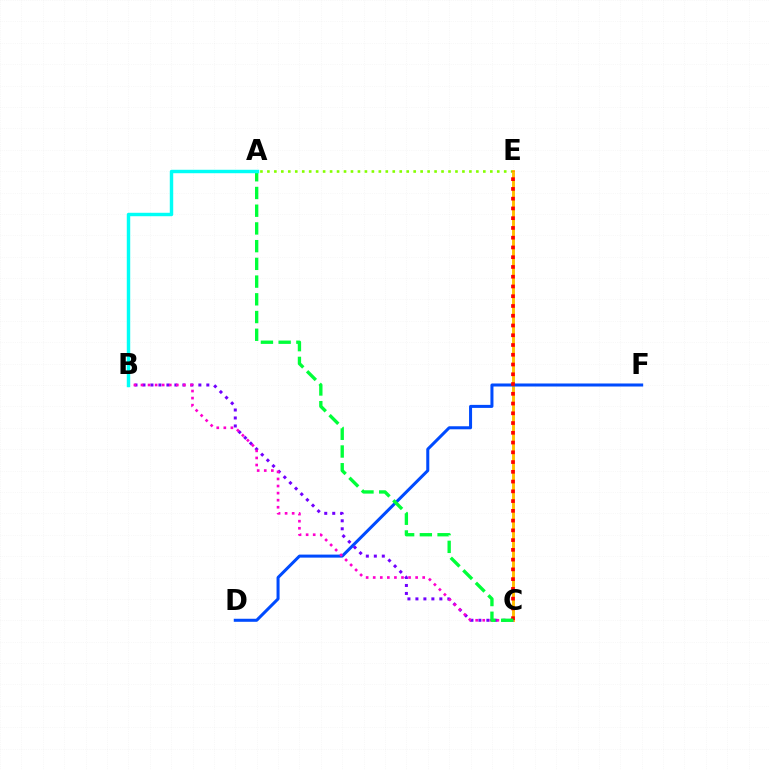{('A', 'E'): [{'color': '#84ff00', 'line_style': 'dotted', 'thickness': 1.89}], ('C', 'E'): [{'color': '#ffbd00', 'line_style': 'solid', 'thickness': 2.1}, {'color': '#ff0000', 'line_style': 'dotted', 'thickness': 2.65}], ('D', 'F'): [{'color': '#004bff', 'line_style': 'solid', 'thickness': 2.18}], ('B', 'C'): [{'color': '#7200ff', 'line_style': 'dotted', 'thickness': 2.17}, {'color': '#ff00cf', 'line_style': 'dotted', 'thickness': 1.92}], ('A', 'C'): [{'color': '#00ff39', 'line_style': 'dashed', 'thickness': 2.41}], ('A', 'B'): [{'color': '#00fff6', 'line_style': 'solid', 'thickness': 2.47}]}